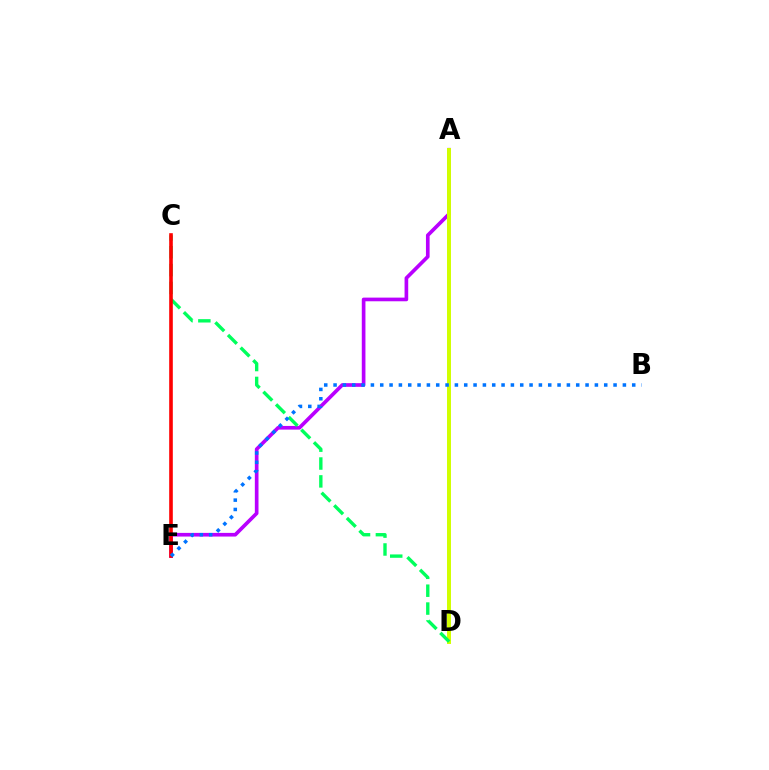{('A', 'E'): [{'color': '#b900ff', 'line_style': 'solid', 'thickness': 2.64}], ('A', 'D'): [{'color': '#d1ff00', 'line_style': 'solid', 'thickness': 2.86}], ('C', 'D'): [{'color': '#00ff5c', 'line_style': 'dashed', 'thickness': 2.43}], ('C', 'E'): [{'color': '#ff0000', 'line_style': 'solid', 'thickness': 2.61}], ('B', 'E'): [{'color': '#0074ff', 'line_style': 'dotted', 'thickness': 2.54}]}